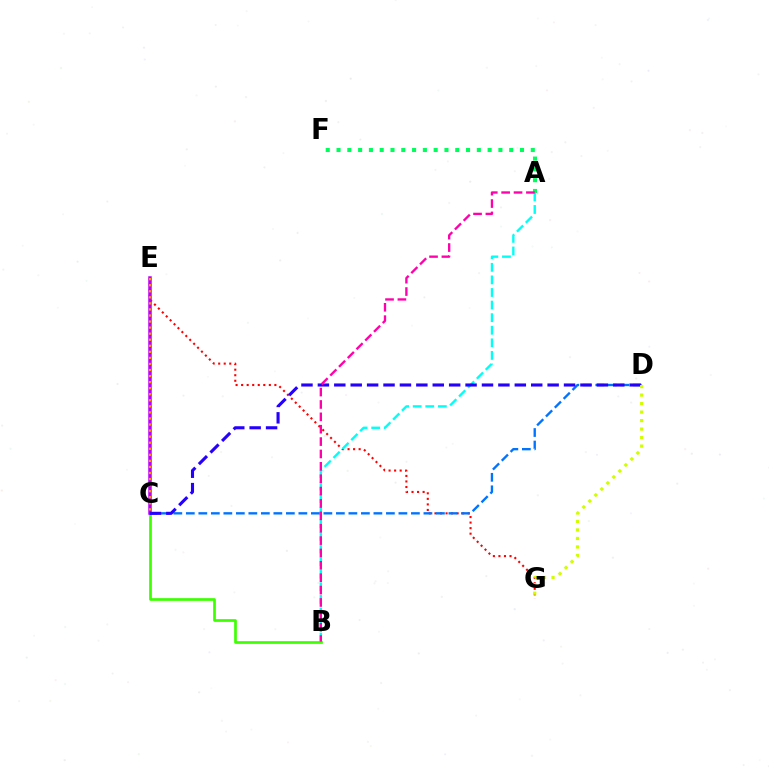{('E', 'G'): [{'color': '#ff0000', 'line_style': 'dotted', 'thickness': 1.51}], ('B', 'C'): [{'color': '#3dff00', 'line_style': 'solid', 'thickness': 1.93}], ('A', 'B'): [{'color': '#00fff6', 'line_style': 'dashed', 'thickness': 1.71}, {'color': '#ff00ac', 'line_style': 'dashed', 'thickness': 1.68}], ('C', 'D'): [{'color': '#0074ff', 'line_style': 'dashed', 'thickness': 1.7}, {'color': '#2500ff', 'line_style': 'dashed', 'thickness': 2.23}], ('C', 'E'): [{'color': '#b900ff', 'line_style': 'solid', 'thickness': 2.53}, {'color': '#ff9400', 'line_style': 'dotted', 'thickness': 1.65}], ('A', 'F'): [{'color': '#00ff5c', 'line_style': 'dotted', 'thickness': 2.93}], ('D', 'G'): [{'color': '#d1ff00', 'line_style': 'dotted', 'thickness': 2.31}]}